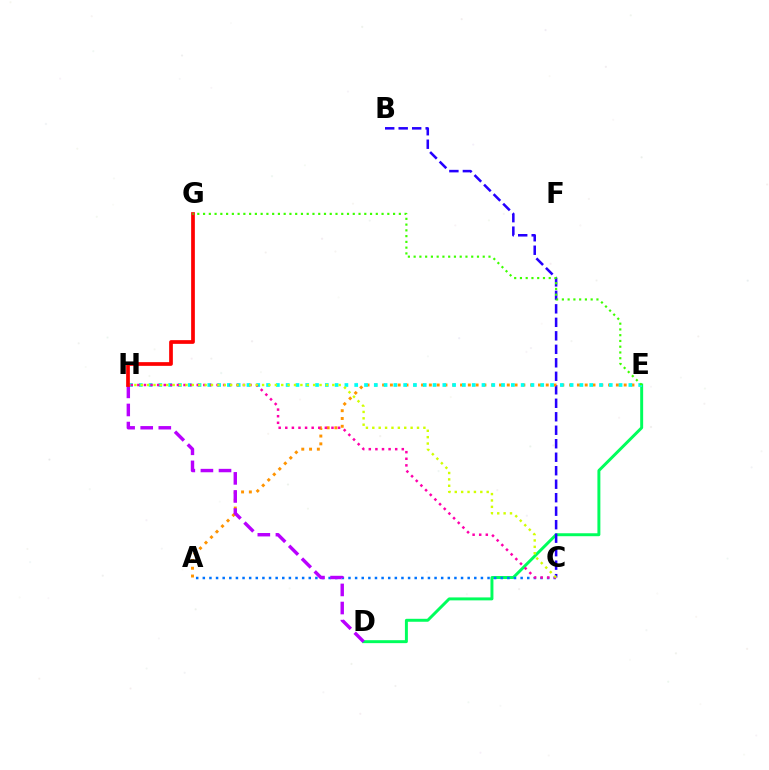{('D', 'E'): [{'color': '#00ff5c', 'line_style': 'solid', 'thickness': 2.13}], ('A', 'C'): [{'color': '#0074ff', 'line_style': 'dotted', 'thickness': 1.8}], ('B', 'C'): [{'color': '#2500ff', 'line_style': 'dashed', 'thickness': 1.83}], ('A', 'E'): [{'color': '#ff9400', 'line_style': 'dotted', 'thickness': 2.12}], ('E', 'H'): [{'color': '#00fff6', 'line_style': 'dotted', 'thickness': 2.66}], ('C', 'H'): [{'color': '#ff00ac', 'line_style': 'dotted', 'thickness': 1.79}, {'color': '#d1ff00', 'line_style': 'dotted', 'thickness': 1.73}], ('D', 'H'): [{'color': '#b900ff', 'line_style': 'dashed', 'thickness': 2.46}], ('G', 'H'): [{'color': '#ff0000', 'line_style': 'solid', 'thickness': 2.67}], ('E', 'G'): [{'color': '#3dff00', 'line_style': 'dotted', 'thickness': 1.56}]}